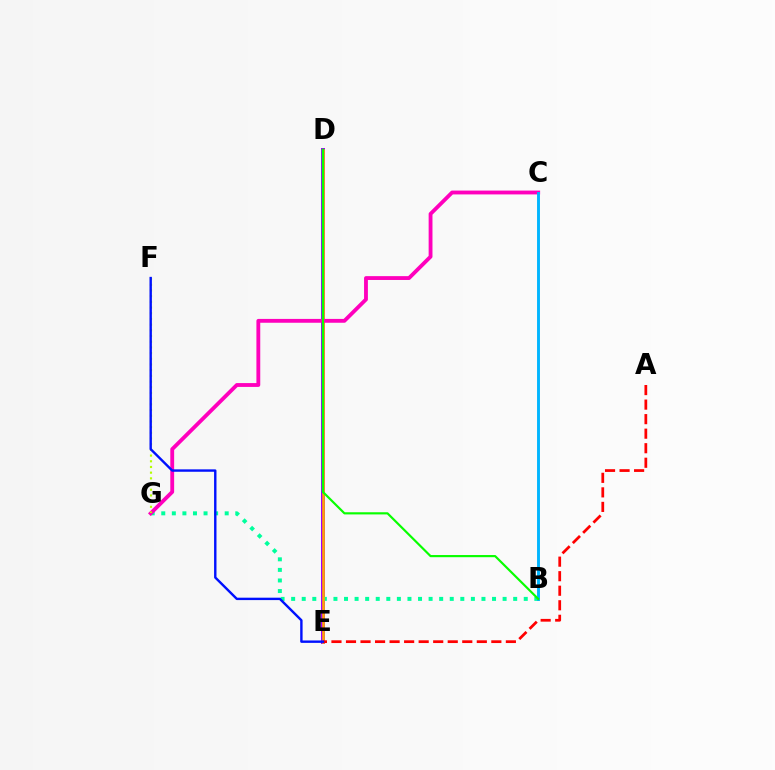{('D', 'E'): [{'color': '#9b00ff', 'line_style': 'solid', 'thickness': 2.86}, {'color': '#ffa500', 'line_style': 'solid', 'thickness': 1.86}], ('B', 'G'): [{'color': '#00ff9d', 'line_style': 'dotted', 'thickness': 2.87}], ('A', 'E'): [{'color': '#ff0000', 'line_style': 'dashed', 'thickness': 1.97}], ('C', 'G'): [{'color': '#ff00bd', 'line_style': 'solid', 'thickness': 2.76}], ('B', 'C'): [{'color': '#00b5ff', 'line_style': 'solid', 'thickness': 2.09}], ('F', 'G'): [{'color': '#b3ff00', 'line_style': 'dotted', 'thickness': 1.55}], ('B', 'D'): [{'color': '#08ff00', 'line_style': 'solid', 'thickness': 1.56}], ('E', 'F'): [{'color': '#0010ff', 'line_style': 'solid', 'thickness': 1.73}]}